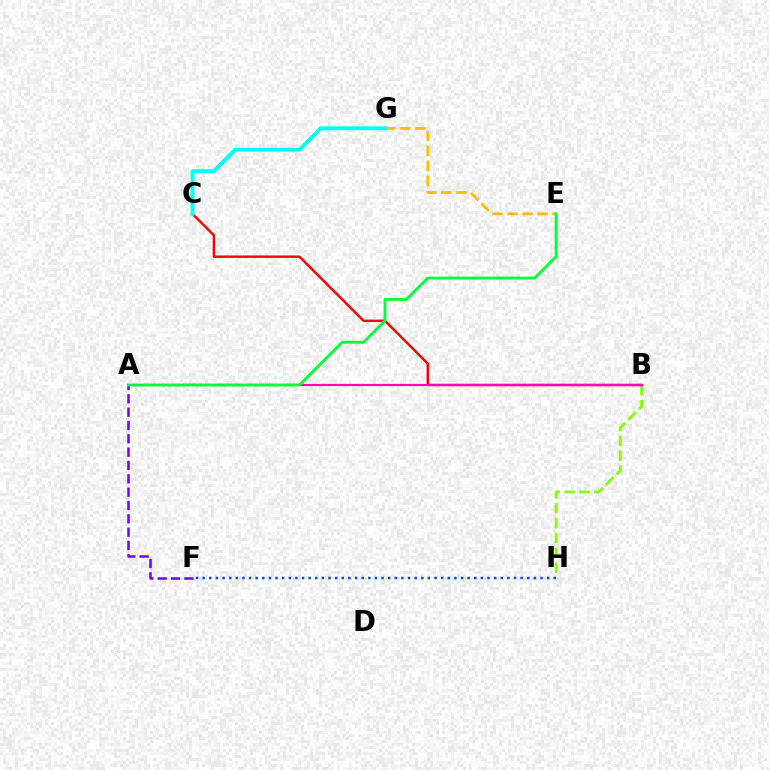{('B', 'H'): [{'color': '#84ff00', 'line_style': 'dashed', 'thickness': 2.02}], ('E', 'G'): [{'color': '#ffbd00', 'line_style': 'dashed', 'thickness': 2.04}], ('B', 'C'): [{'color': '#ff0000', 'line_style': 'solid', 'thickness': 1.74}], ('C', 'G'): [{'color': '#00fff6', 'line_style': 'solid', 'thickness': 2.78}], ('A', 'F'): [{'color': '#7200ff', 'line_style': 'dashed', 'thickness': 1.81}], ('A', 'B'): [{'color': '#ff00cf', 'line_style': 'solid', 'thickness': 1.56}], ('A', 'E'): [{'color': '#00ff39', 'line_style': 'solid', 'thickness': 2.03}], ('F', 'H'): [{'color': '#004bff', 'line_style': 'dotted', 'thickness': 1.8}]}